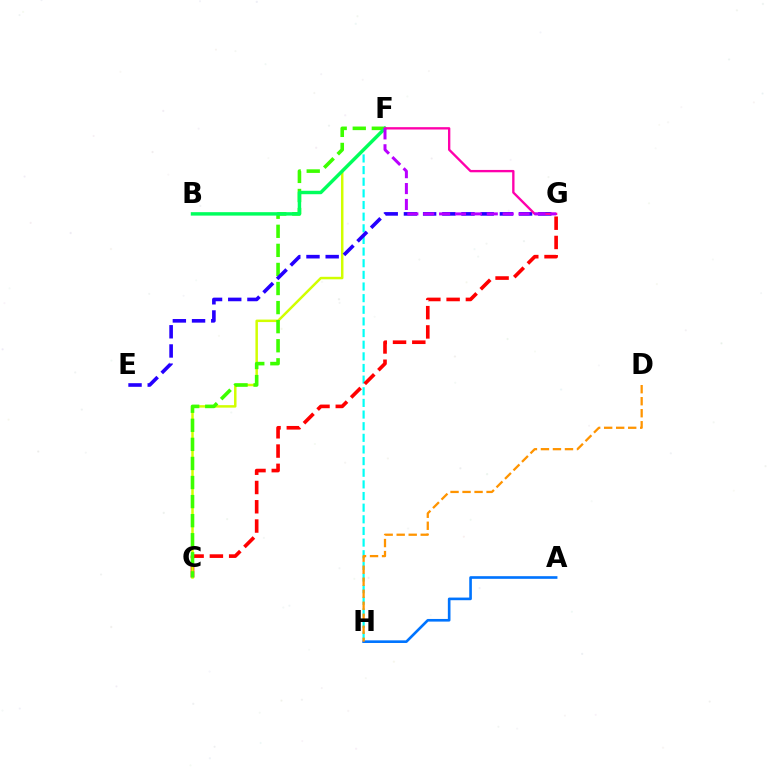{('F', 'H'): [{'color': '#00fff6', 'line_style': 'dashed', 'thickness': 1.58}], ('C', 'G'): [{'color': '#ff0000', 'line_style': 'dashed', 'thickness': 2.62}], ('C', 'F'): [{'color': '#d1ff00', 'line_style': 'solid', 'thickness': 1.79}, {'color': '#3dff00', 'line_style': 'dashed', 'thickness': 2.59}], ('A', 'H'): [{'color': '#0074ff', 'line_style': 'solid', 'thickness': 1.9}], ('D', 'H'): [{'color': '#ff9400', 'line_style': 'dashed', 'thickness': 1.63}], ('E', 'G'): [{'color': '#2500ff', 'line_style': 'dashed', 'thickness': 2.61}], ('B', 'F'): [{'color': '#00ff5c', 'line_style': 'solid', 'thickness': 2.48}], ('F', 'G'): [{'color': '#ff00ac', 'line_style': 'solid', 'thickness': 1.69}, {'color': '#b900ff', 'line_style': 'dashed', 'thickness': 2.16}]}